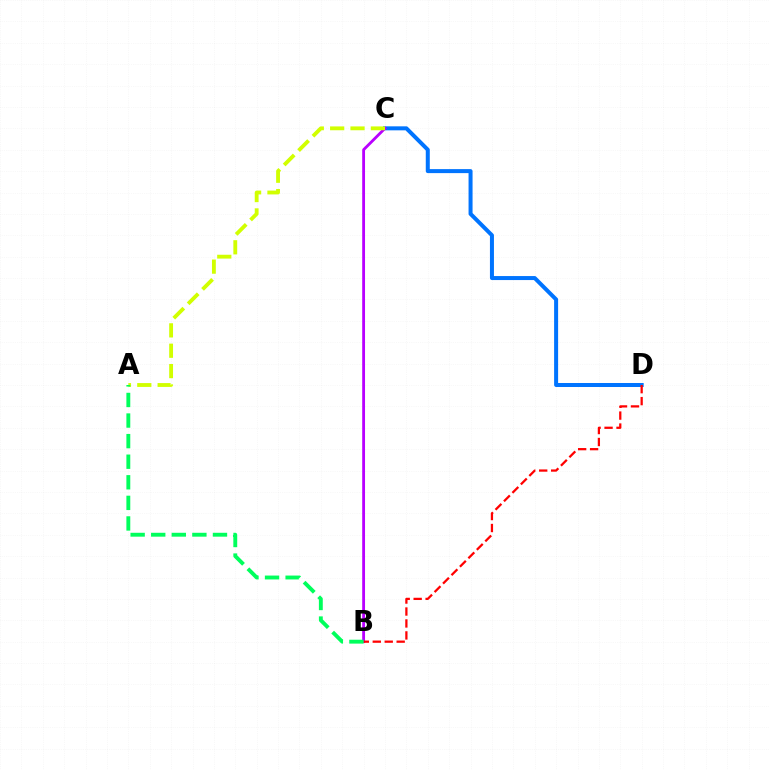{('C', 'D'): [{'color': '#0074ff', 'line_style': 'solid', 'thickness': 2.88}], ('B', 'C'): [{'color': '#b900ff', 'line_style': 'solid', 'thickness': 2.03}], ('B', 'D'): [{'color': '#ff0000', 'line_style': 'dashed', 'thickness': 1.62}], ('A', 'C'): [{'color': '#d1ff00', 'line_style': 'dashed', 'thickness': 2.77}], ('A', 'B'): [{'color': '#00ff5c', 'line_style': 'dashed', 'thickness': 2.8}]}